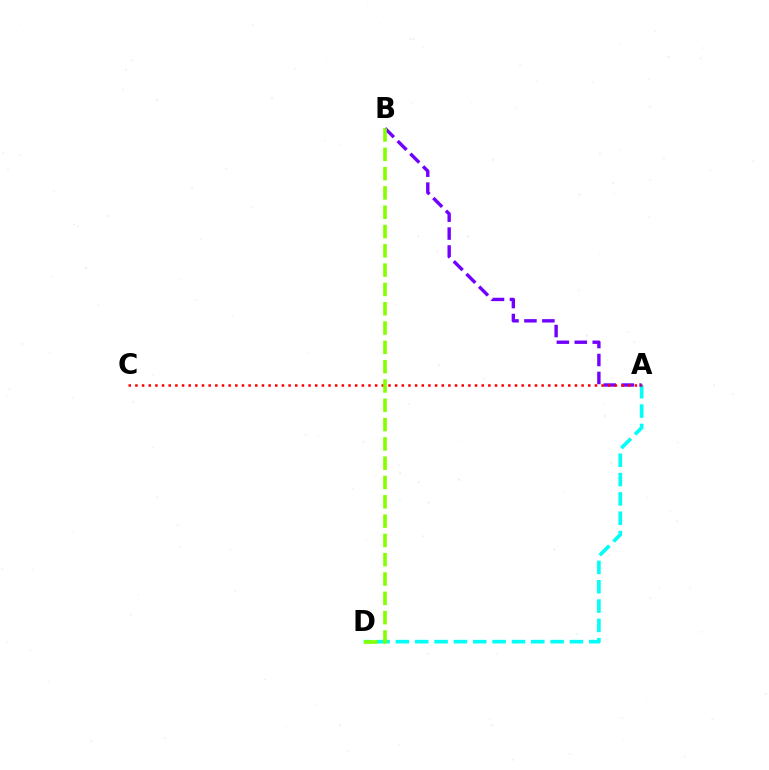{('A', 'D'): [{'color': '#00fff6', 'line_style': 'dashed', 'thickness': 2.63}], ('A', 'B'): [{'color': '#7200ff', 'line_style': 'dashed', 'thickness': 2.44}], ('A', 'C'): [{'color': '#ff0000', 'line_style': 'dotted', 'thickness': 1.81}], ('B', 'D'): [{'color': '#84ff00', 'line_style': 'dashed', 'thickness': 2.62}]}